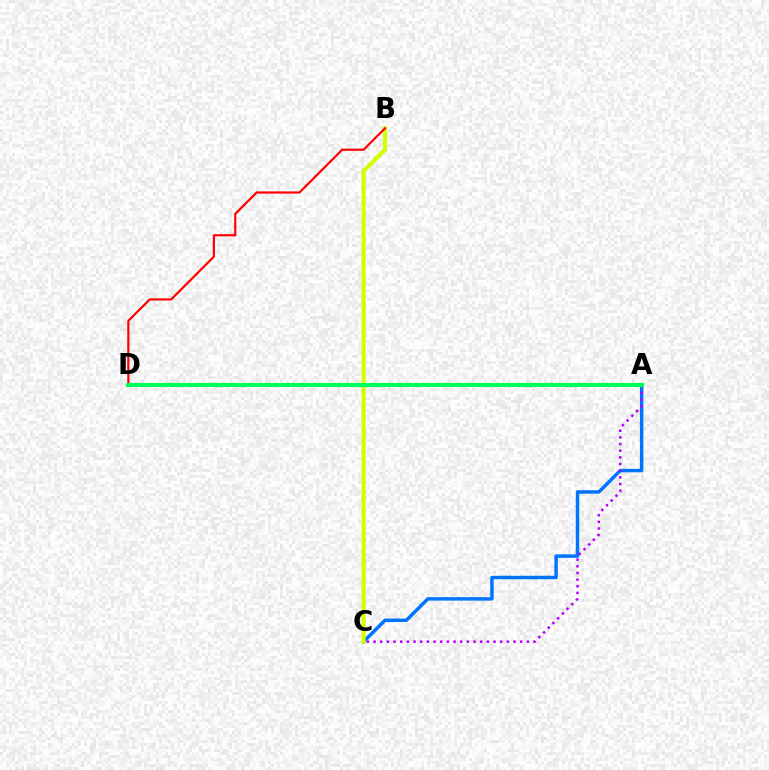{('A', 'C'): [{'color': '#0074ff', 'line_style': 'solid', 'thickness': 2.48}, {'color': '#b900ff', 'line_style': 'dotted', 'thickness': 1.81}], ('B', 'C'): [{'color': '#d1ff00', 'line_style': 'solid', 'thickness': 2.94}], ('B', 'D'): [{'color': '#ff0000', 'line_style': 'solid', 'thickness': 1.57}], ('A', 'D'): [{'color': '#00ff5c', 'line_style': 'solid', 'thickness': 2.97}]}